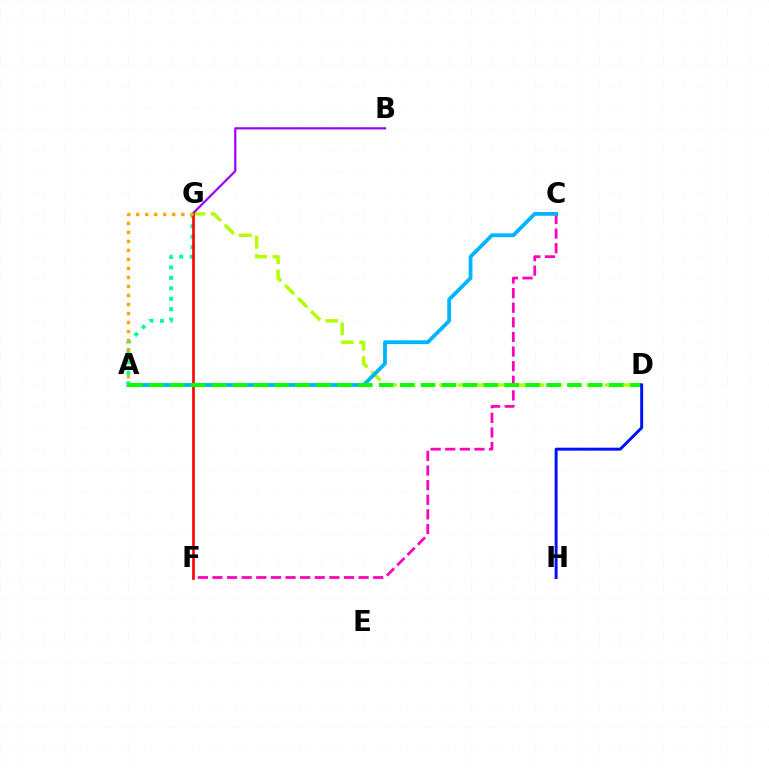{('D', 'G'): [{'color': '#b3ff00', 'line_style': 'dashed', 'thickness': 2.5}], ('B', 'G'): [{'color': '#9b00ff', 'line_style': 'solid', 'thickness': 1.59}], ('C', 'F'): [{'color': '#ff00bd', 'line_style': 'dashed', 'thickness': 1.98}], ('A', 'C'): [{'color': '#00b5ff', 'line_style': 'solid', 'thickness': 2.74}], ('A', 'G'): [{'color': '#00ff9d', 'line_style': 'dotted', 'thickness': 2.83}, {'color': '#ffa500', 'line_style': 'dotted', 'thickness': 2.45}], ('F', 'G'): [{'color': '#ff0000', 'line_style': 'solid', 'thickness': 1.89}], ('A', 'D'): [{'color': '#08ff00', 'line_style': 'dashed', 'thickness': 2.84}], ('D', 'H'): [{'color': '#0010ff', 'line_style': 'solid', 'thickness': 2.12}]}